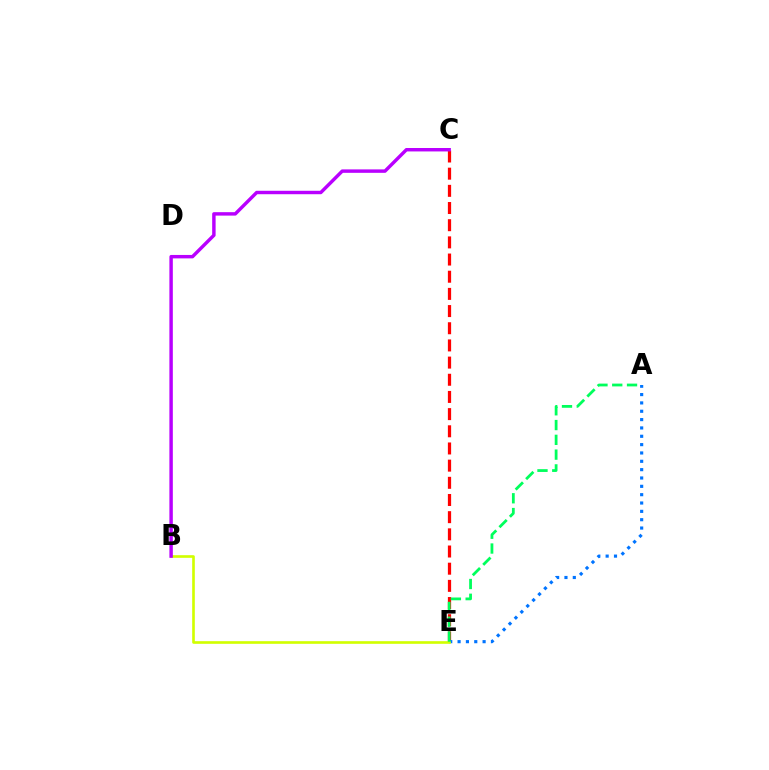{('C', 'E'): [{'color': '#ff0000', 'line_style': 'dashed', 'thickness': 2.33}], ('A', 'E'): [{'color': '#0074ff', 'line_style': 'dotted', 'thickness': 2.27}, {'color': '#00ff5c', 'line_style': 'dashed', 'thickness': 2.01}], ('B', 'E'): [{'color': '#d1ff00', 'line_style': 'solid', 'thickness': 1.9}], ('B', 'C'): [{'color': '#b900ff', 'line_style': 'solid', 'thickness': 2.48}]}